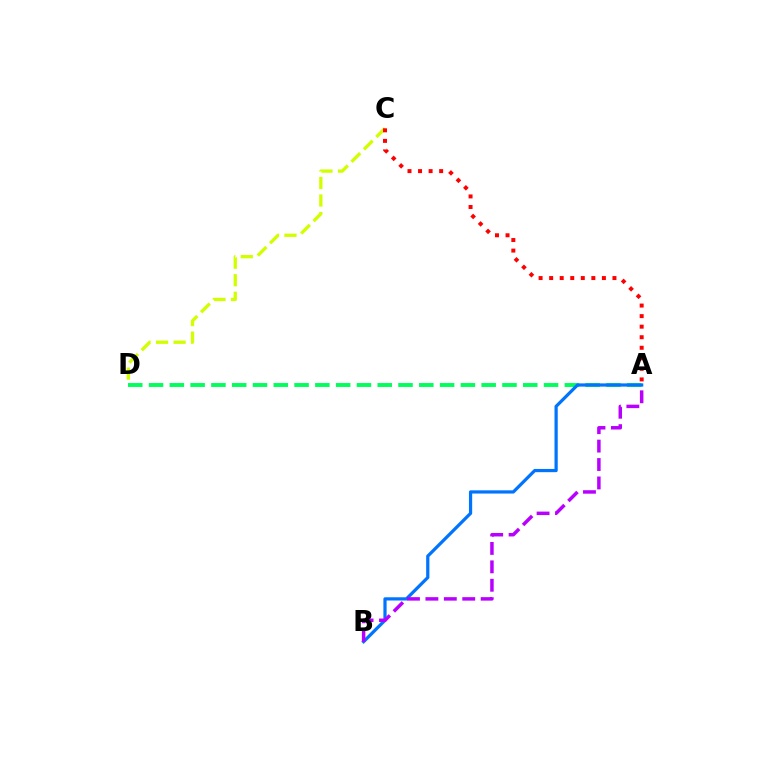{('C', 'D'): [{'color': '#d1ff00', 'line_style': 'dashed', 'thickness': 2.38}], ('A', 'D'): [{'color': '#00ff5c', 'line_style': 'dashed', 'thickness': 2.82}], ('A', 'B'): [{'color': '#0074ff', 'line_style': 'solid', 'thickness': 2.32}, {'color': '#b900ff', 'line_style': 'dashed', 'thickness': 2.5}], ('A', 'C'): [{'color': '#ff0000', 'line_style': 'dotted', 'thickness': 2.87}]}